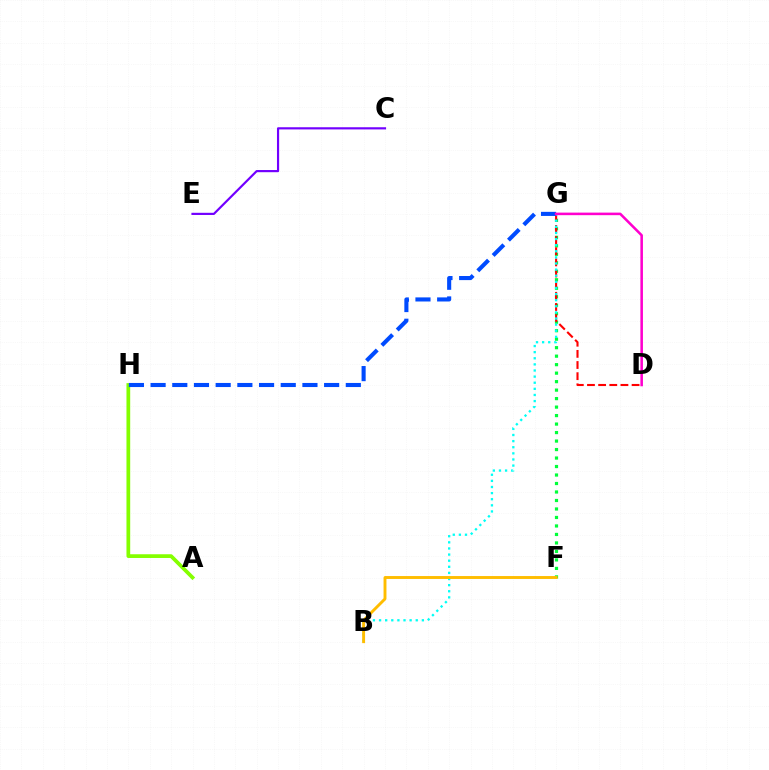{('C', 'E'): [{'color': '#7200ff', 'line_style': 'solid', 'thickness': 1.56}], ('F', 'G'): [{'color': '#00ff39', 'line_style': 'dotted', 'thickness': 2.31}], ('D', 'G'): [{'color': '#ff0000', 'line_style': 'dashed', 'thickness': 1.51}, {'color': '#ff00cf', 'line_style': 'solid', 'thickness': 1.84}], ('B', 'G'): [{'color': '#00fff6', 'line_style': 'dotted', 'thickness': 1.66}], ('B', 'F'): [{'color': '#ffbd00', 'line_style': 'solid', 'thickness': 2.09}], ('A', 'H'): [{'color': '#84ff00', 'line_style': 'solid', 'thickness': 2.68}], ('G', 'H'): [{'color': '#004bff', 'line_style': 'dashed', 'thickness': 2.95}]}